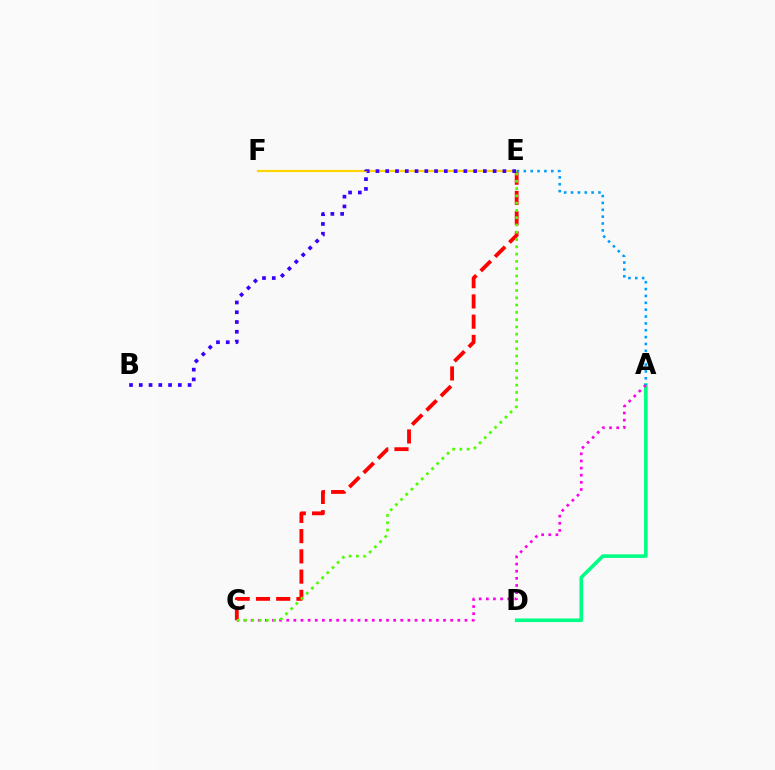{('A', 'D'): [{'color': '#00ff86', 'line_style': 'solid', 'thickness': 2.6}], ('A', 'C'): [{'color': '#ff00ed', 'line_style': 'dotted', 'thickness': 1.94}], ('C', 'E'): [{'color': '#ff0000', 'line_style': 'dashed', 'thickness': 2.75}, {'color': '#4fff00', 'line_style': 'dotted', 'thickness': 1.98}], ('E', 'F'): [{'color': '#ffd500', 'line_style': 'solid', 'thickness': 1.59}], ('A', 'E'): [{'color': '#009eff', 'line_style': 'dotted', 'thickness': 1.86}], ('B', 'E'): [{'color': '#3700ff', 'line_style': 'dotted', 'thickness': 2.65}]}